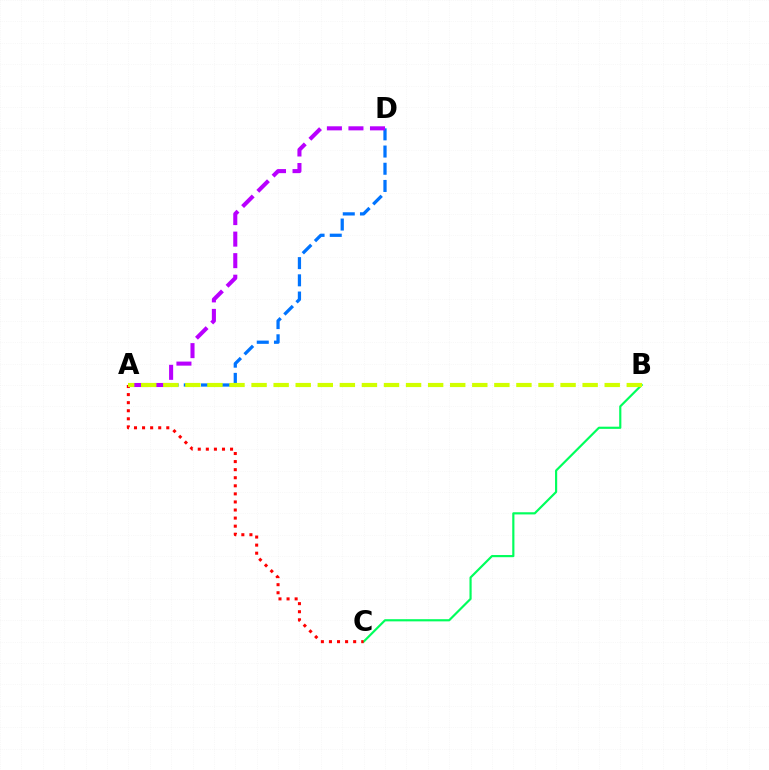{('B', 'C'): [{'color': '#00ff5c', 'line_style': 'solid', 'thickness': 1.56}], ('A', 'C'): [{'color': '#ff0000', 'line_style': 'dotted', 'thickness': 2.19}], ('A', 'D'): [{'color': '#0074ff', 'line_style': 'dashed', 'thickness': 2.34}, {'color': '#b900ff', 'line_style': 'dashed', 'thickness': 2.93}], ('A', 'B'): [{'color': '#d1ff00', 'line_style': 'dashed', 'thickness': 3.0}]}